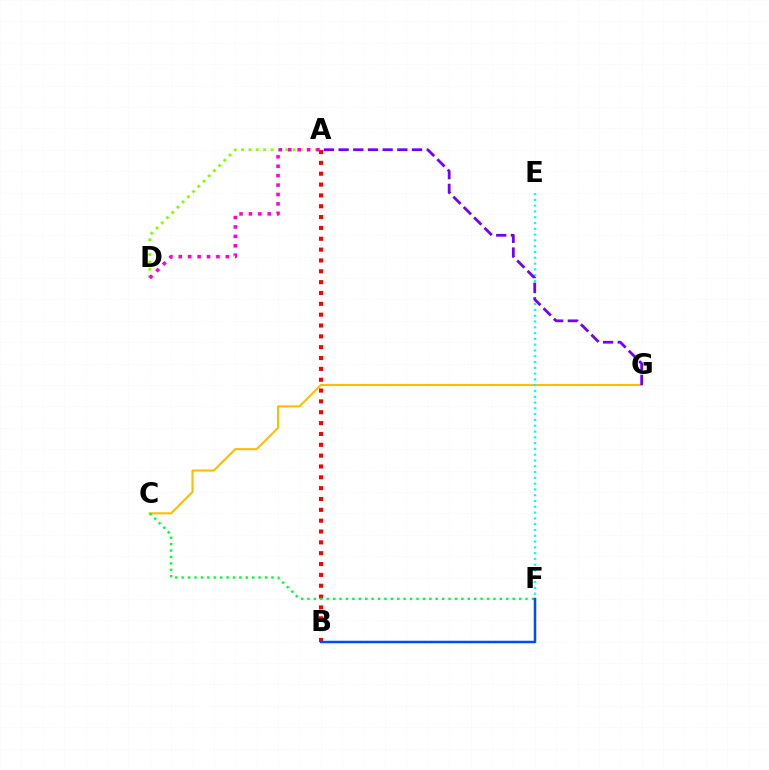{('C', 'G'): [{'color': '#ffbd00', 'line_style': 'solid', 'thickness': 1.53}], ('E', 'F'): [{'color': '#00fff6', 'line_style': 'dotted', 'thickness': 1.57}], ('A', 'D'): [{'color': '#84ff00', 'line_style': 'dotted', 'thickness': 2.0}, {'color': '#ff00cf', 'line_style': 'dotted', 'thickness': 2.56}], ('A', 'B'): [{'color': '#ff0000', 'line_style': 'dotted', 'thickness': 2.95}], ('A', 'G'): [{'color': '#7200ff', 'line_style': 'dashed', 'thickness': 1.99}], ('C', 'F'): [{'color': '#00ff39', 'line_style': 'dotted', 'thickness': 1.74}], ('B', 'F'): [{'color': '#004bff', 'line_style': 'solid', 'thickness': 1.8}]}